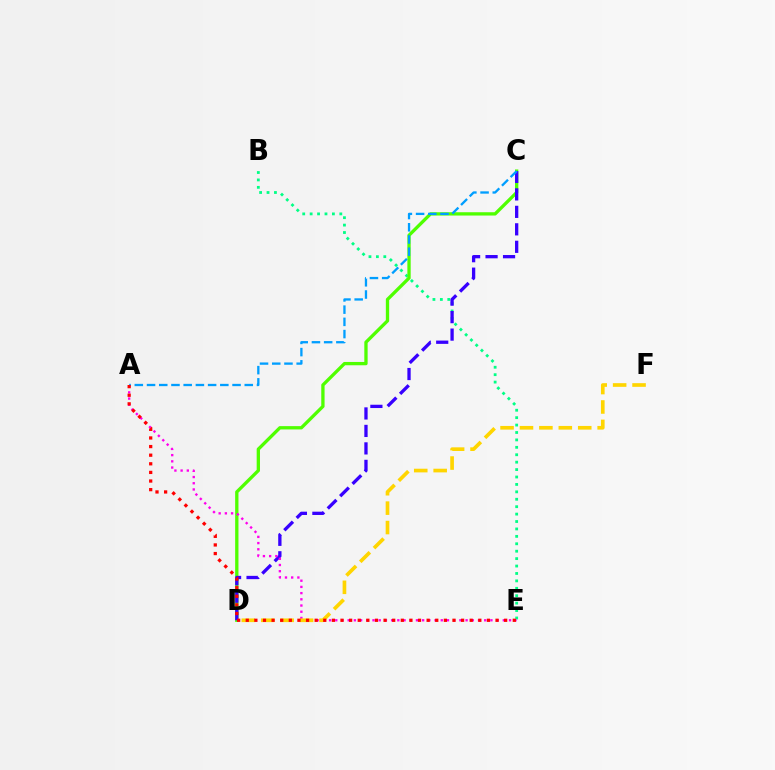{('B', 'E'): [{'color': '#00ff86', 'line_style': 'dotted', 'thickness': 2.02}], ('C', 'D'): [{'color': '#4fff00', 'line_style': 'solid', 'thickness': 2.38}, {'color': '#3700ff', 'line_style': 'dashed', 'thickness': 2.37}], ('A', 'E'): [{'color': '#ff00ed', 'line_style': 'dotted', 'thickness': 1.69}, {'color': '#ff0000', 'line_style': 'dotted', 'thickness': 2.34}], ('D', 'F'): [{'color': '#ffd500', 'line_style': 'dashed', 'thickness': 2.64}], ('A', 'C'): [{'color': '#009eff', 'line_style': 'dashed', 'thickness': 1.66}]}